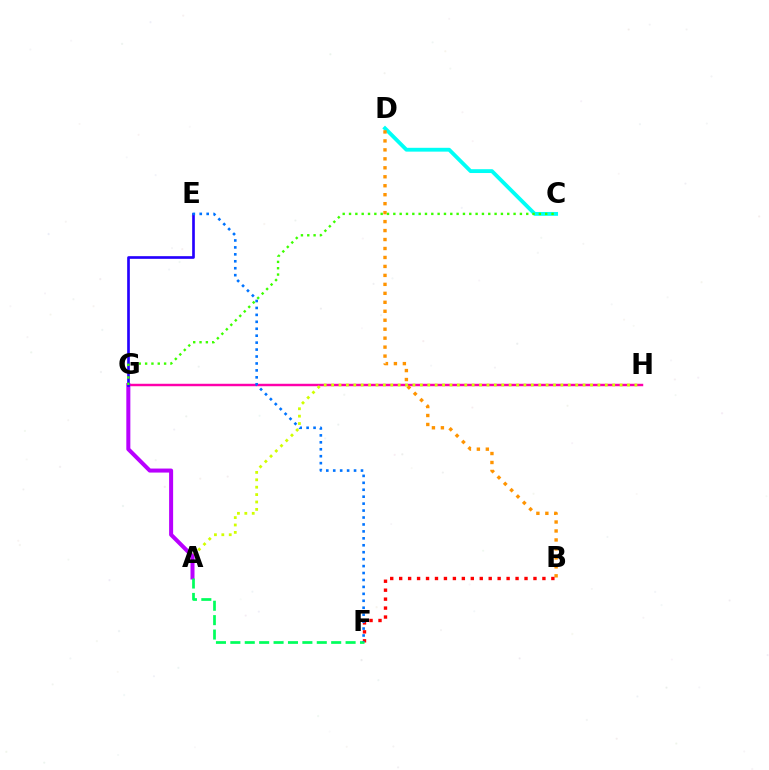{('G', 'H'): [{'color': '#ff00ac', 'line_style': 'solid', 'thickness': 1.77}], ('C', 'D'): [{'color': '#00fff6', 'line_style': 'solid', 'thickness': 2.76}], ('B', 'D'): [{'color': '#ff9400', 'line_style': 'dotted', 'thickness': 2.44}], ('A', 'H'): [{'color': '#d1ff00', 'line_style': 'dotted', 'thickness': 2.01}], ('A', 'G'): [{'color': '#b900ff', 'line_style': 'solid', 'thickness': 2.89}], ('B', 'F'): [{'color': '#ff0000', 'line_style': 'dotted', 'thickness': 2.43}], ('E', 'G'): [{'color': '#2500ff', 'line_style': 'solid', 'thickness': 1.92}], ('A', 'F'): [{'color': '#00ff5c', 'line_style': 'dashed', 'thickness': 1.96}], ('C', 'G'): [{'color': '#3dff00', 'line_style': 'dotted', 'thickness': 1.72}], ('E', 'F'): [{'color': '#0074ff', 'line_style': 'dotted', 'thickness': 1.89}]}